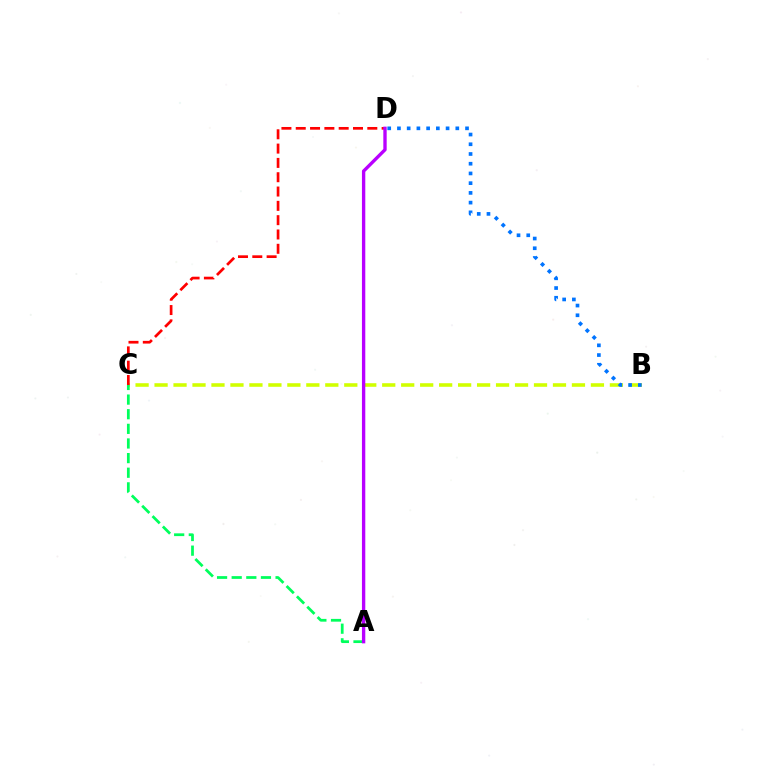{('B', 'C'): [{'color': '#d1ff00', 'line_style': 'dashed', 'thickness': 2.58}], ('C', 'D'): [{'color': '#ff0000', 'line_style': 'dashed', 'thickness': 1.94}], ('B', 'D'): [{'color': '#0074ff', 'line_style': 'dotted', 'thickness': 2.64}], ('A', 'C'): [{'color': '#00ff5c', 'line_style': 'dashed', 'thickness': 1.99}], ('A', 'D'): [{'color': '#b900ff', 'line_style': 'solid', 'thickness': 2.41}]}